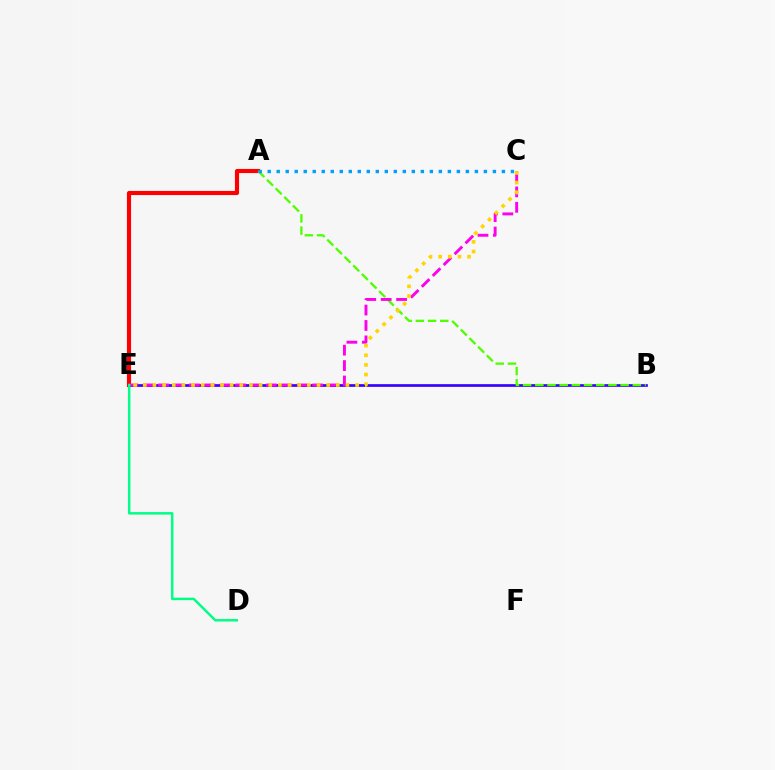{('A', 'E'): [{'color': '#ff0000', 'line_style': 'solid', 'thickness': 2.97}], ('B', 'E'): [{'color': '#3700ff', 'line_style': 'solid', 'thickness': 1.93}], ('A', 'B'): [{'color': '#4fff00', 'line_style': 'dashed', 'thickness': 1.66}], ('C', 'E'): [{'color': '#ff00ed', 'line_style': 'dashed', 'thickness': 2.09}, {'color': '#ffd500', 'line_style': 'dotted', 'thickness': 2.62}], ('D', 'E'): [{'color': '#00ff86', 'line_style': 'solid', 'thickness': 1.79}], ('A', 'C'): [{'color': '#009eff', 'line_style': 'dotted', 'thickness': 2.45}]}